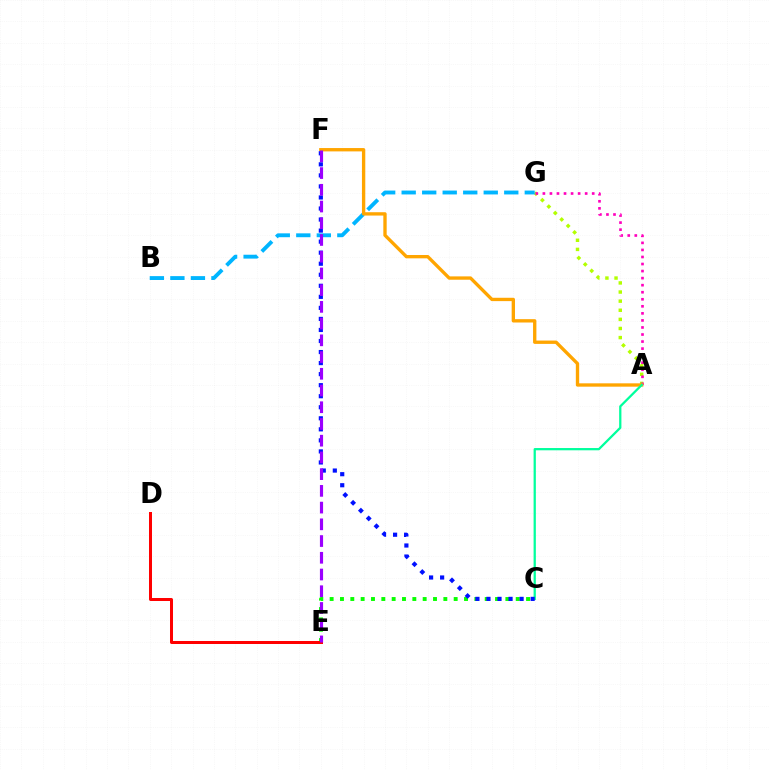{('C', 'E'): [{'color': '#08ff00', 'line_style': 'dotted', 'thickness': 2.81}], ('A', 'G'): [{'color': '#b3ff00', 'line_style': 'dotted', 'thickness': 2.48}, {'color': '#ff00bd', 'line_style': 'dotted', 'thickness': 1.91}], ('D', 'E'): [{'color': '#ff0000', 'line_style': 'solid', 'thickness': 2.17}], ('B', 'G'): [{'color': '#00b5ff', 'line_style': 'dashed', 'thickness': 2.79}], ('A', 'F'): [{'color': '#ffa500', 'line_style': 'solid', 'thickness': 2.41}], ('A', 'C'): [{'color': '#00ff9d', 'line_style': 'solid', 'thickness': 1.63}], ('C', 'F'): [{'color': '#0010ff', 'line_style': 'dotted', 'thickness': 3.0}], ('E', 'F'): [{'color': '#9b00ff', 'line_style': 'dashed', 'thickness': 2.27}]}